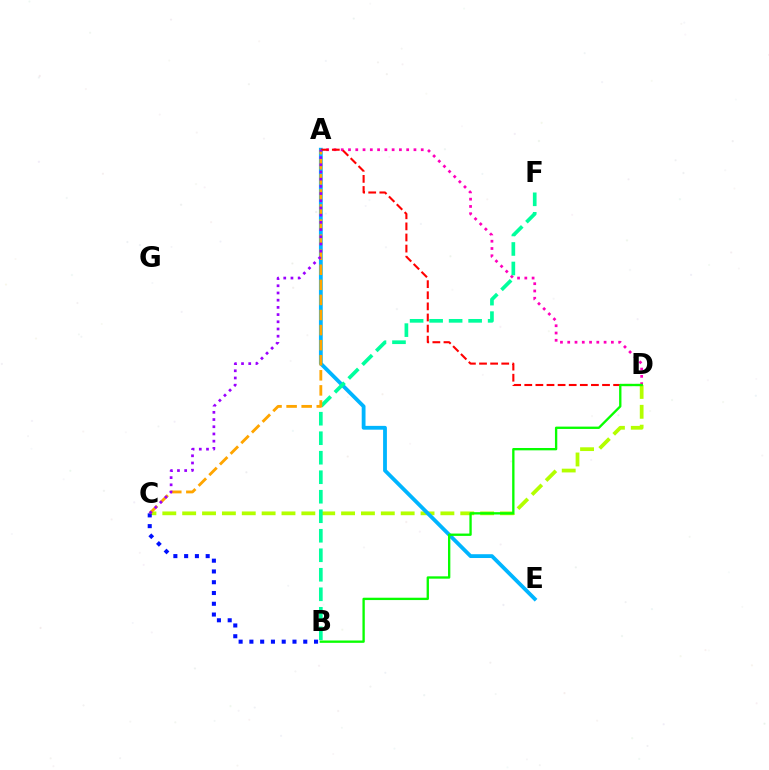{('A', 'D'): [{'color': '#ff00bd', 'line_style': 'dotted', 'thickness': 1.98}, {'color': '#ff0000', 'line_style': 'dashed', 'thickness': 1.51}], ('C', 'D'): [{'color': '#b3ff00', 'line_style': 'dashed', 'thickness': 2.7}], ('B', 'C'): [{'color': '#0010ff', 'line_style': 'dotted', 'thickness': 2.93}], ('A', 'E'): [{'color': '#00b5ff', 'line_style': 'solid', 'thickness': 2.74}], ('B', 'F'): [{'color': '#00ff9d', 'line_style': 'dashed', 'thickness': 2.65}], ('A', 'C'): [{'color': '#ffa500', 'line_style': 'dashed', 'thickness': 2.05}, {'color': '#9b00ff', 'line_style': 'dotted', 'thickness': 1.96}], ('B', 'D'): [{'color': '#08ff00', 'line_style': 'solid', 'thickness': 1.68}]}